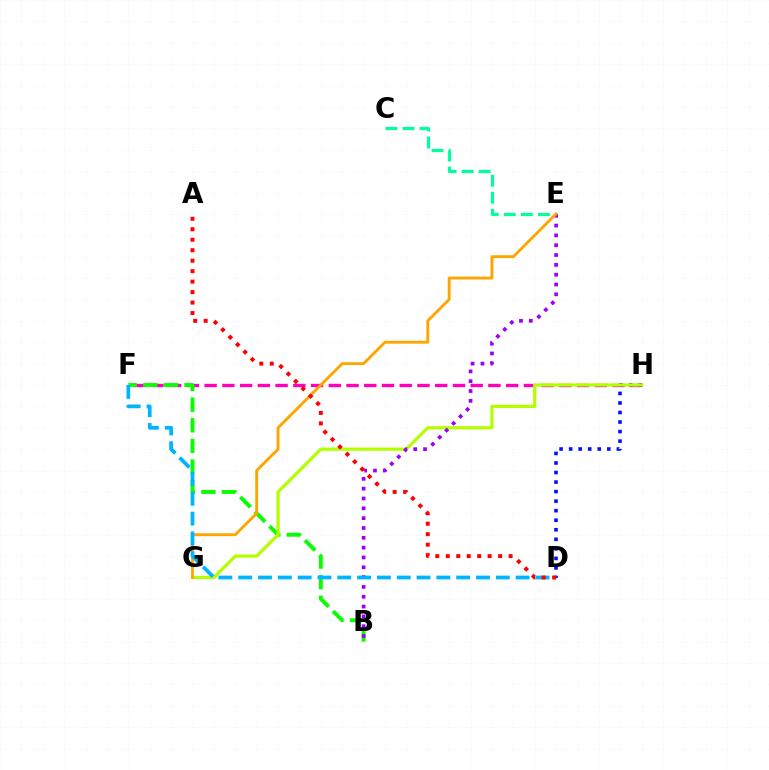{('F', 'H'): [{'color': '#ff00bd', 'line_style': 'dashed', 'thickness': 2.41}], ('B', 'F'): [{'color': '#08ff00', 'line_style': 'dashed', 'thickness': 2.8}], ('D', 'H'): [{'color': '#0010ff', 'line_style': 'dotted', 'thickness': 2.59}], ('C', 'E'): [{'color': '#00ff9d', 'line_style': 'dashed', 'thickness': 2.31}], ('G', 'H'): [{'color': '#b3ff00', 'line_style': 'solid', 'thickness': 2.31}], ('B', 'E'): [{'color': '#9b00ff', 'line_style': 'dotted', 'thickness': 2.67}], ('E', 'G'): [{'color': '#ffa500', 'line_style': 'solid', 'thickness': 2.06}], ('D', 'F'): [{'color': '#00b5ff', 'line_style': 'dashed', 'thickness': 2.69}], ('A', 'D'): [{'color': '#ff0000', 'line_style': 'dotted', 'thickness': 2.85}]}